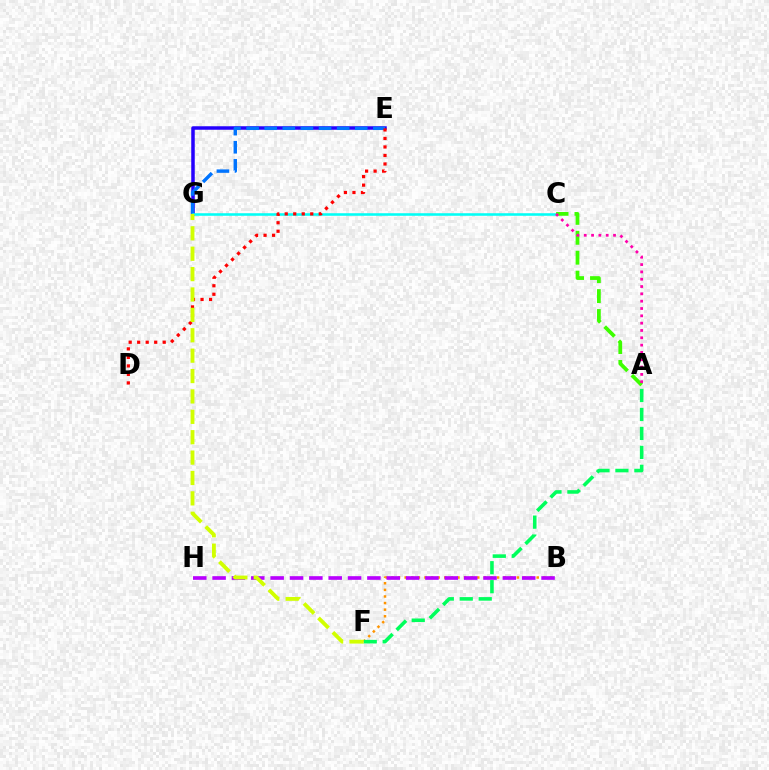{('E', 'G'): [{'color': '#2500ff', 'line_style': 'solid', 'thickness': 2.52}, {'color': '#0074ff', 'line_style': 'dashed', 'thickness': 2.46}], ('B', 'F'): [{'color': '#ff9400', 'line_style': 'dotted', 'thickness': 1.79}], ('A', 'F'): [{'color': '#00ff5c', 'line_style': 'dashed', 'thickness': 2.58}], ('C', 'G'): [{'color': '#00fff6', 'line_style': 'solid', 'thickness': 1.84}], ('B', 'H'): [{'color': '#b900ff', 'line_style': 'dashed', 'thickness': 2.63}], ('A', 'C'): [{'color': '#3dff00', 'line_style': 'dashed', 'thickness': 2.71}, {'color': '#ff00ac', 'line_style': 'dotted', 'thickness': 1.99}], ('D', 'E'): [{'color': '#ff0000', 'line_style': 'dotted', 'thickness': 2.31}], ('F', 'G'): [{'color': '#d1ff00', 'line_style': 'dashed', 'thickness': 2.77}]}